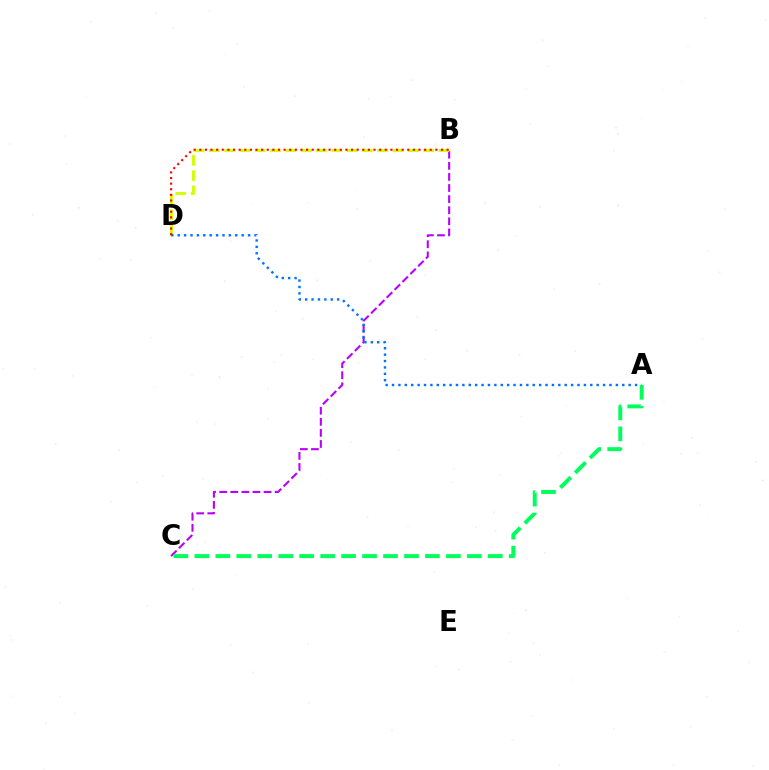{('B', 'C'): [{'color': '#b900ff', 'line_style': 'dashed', 'thickness': 1.51}], ('B', 'D'): [{'color': '#d1ff00', 'line_style': 'dashed', 'thickness': 2.08}, {'color': '#ff0000', 'line_style': 'dotted', 'thickness': 1.53}], ('A', 'D'): [{'color': '#0074ff', 'line_style': 'dotted', 'thickness': 1.74}], ('A', 'C'): [{'color': '#00ff5c', 'line_style': 'dashed', 'thickness': 2.85}]}